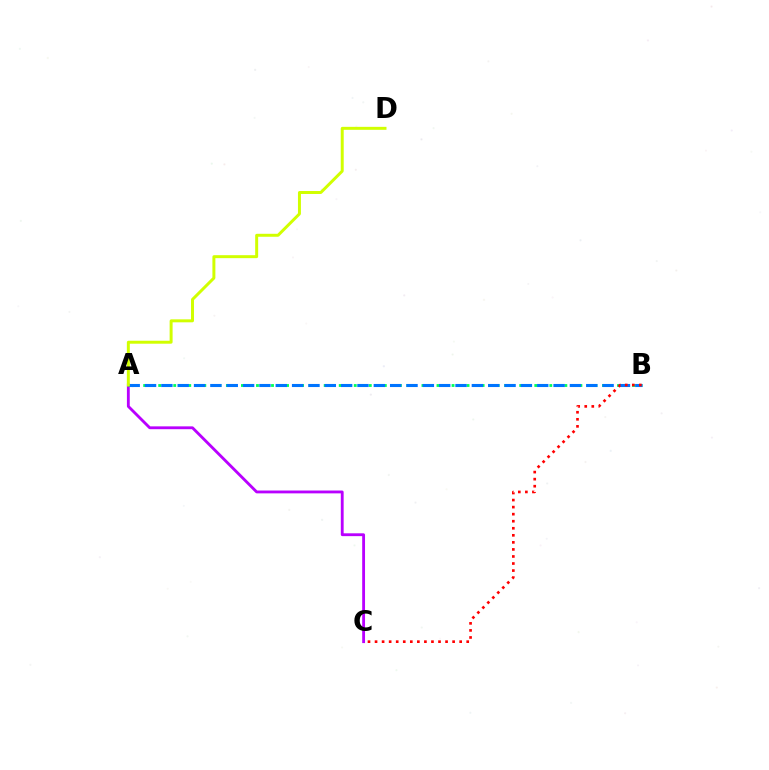{('A', 'C'): [{'color': '#b900ff', 'line_style': 'solid', 'thickness': 2.04}], ('A', 'B'): [{'color': '#00ff5c', 'line_style': 'dotted', 'thickness': 2.04}, {'color': '#0074ff', 'line_style': 'dashed', 'thickness': 2.22}], ('B', 'C'): [{'color': '#ff0000', 'line_style': 'dotted', 'thickness': 1.92}], ('A', 'D'): [{'color': '#d1ff00', 'line_style': 'solid', 'thickness': 2.14}]}